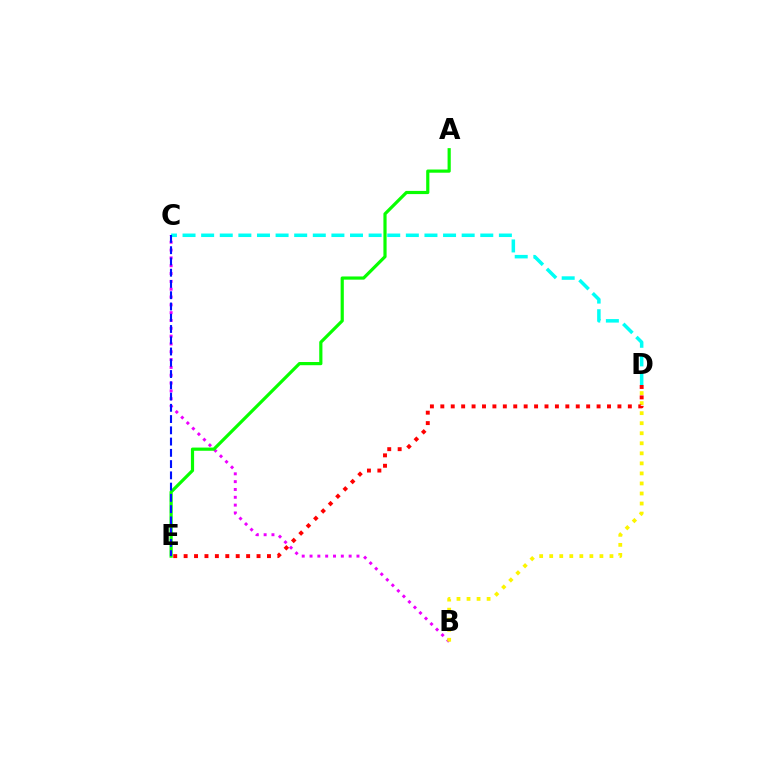{('B', 'C'): [{'color': '#ee00ff', 'line_style': 'dotted', 'thickness': 2.13}], ('C', 'D'): [{'color': '#00fff6', 'line_style': 'dashed', 'thickness': 2.53}], ('B', 'D'): [{'color': '#fcf500', 'line_style': 'dotted', 'thickness': 2.73}], ('A', 'E'): [{'color': '#08ff00', 'line_style': 'solid', 'thickness': 2.3}], ('C', 'E'): [{'color': '#0010ff', 'line_style': 'dashed', 'thickness': 1.53}], ('D', 'E'): [{'color': '#ff0000', 'line_style': 'dotted', 'thickness': 2.83}]}